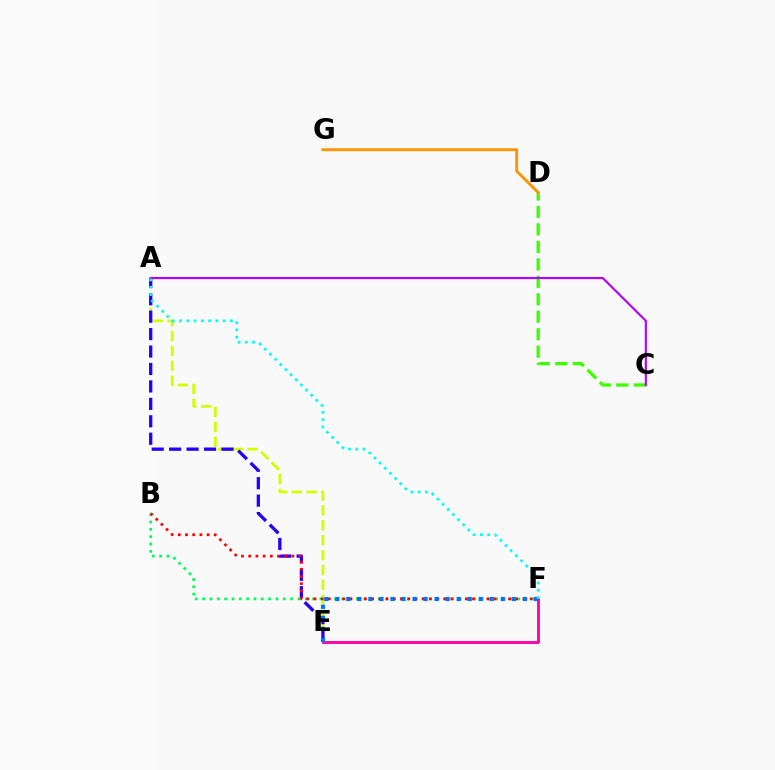{('A', 'E'): [{'color': '#d1ff00', 'line_style': 'dashed', 'thickness': 2.02}, {'color': '#2500ff', 'line_style': 'dashed', 'thickness': 2.37}], ('C', 'D'): [{'color': '#3dff00', 'line_style': 'dashed', 'thickness': 2.37}], ('E', 'F'): [{'color': '#ff00ac', 'line_style': 'solid', 'thickness': 2.05}, {'color': '#0074ff', 'line_style': 'dotted', 'thickness': 3.0}], ('A', 'C'): [{'color': '#b900ff', 'line_style': 'solid', 'thickness': 1.55}], ('B', 'F'): [{'color': '#00ff5c', 'line_style': 'dotted', 'thickness': 1.99}, {'color': '#ff0000', 'line_style': 'dotted', 'thickness': 1.96}], ('D', 'G'): [{'color': '#ff9400', 'line_style': 'solid', 'thickness': 2.09}], ('A', 'F'): [{'color': '#00fff6', 'line_style': 'dotted', 'thickness': 1.97}]}